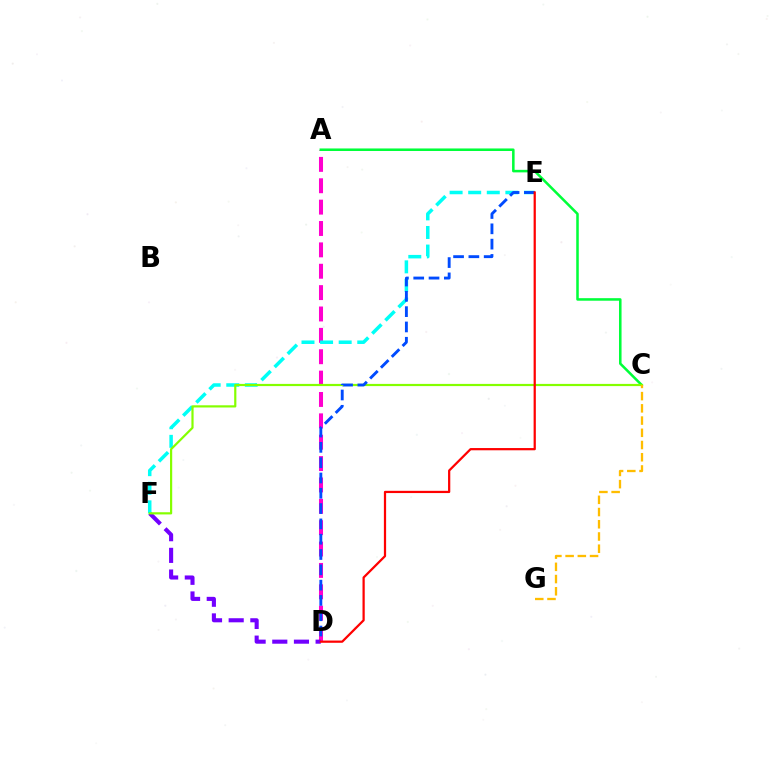{('A', 'D'): [{'color': '#ff00cf', 'line_style': 'dashed', 'thickness': 2.9}], ('D', 'F'): [{'color': '#7200ff', 'line_style': 'dashed', 'thickness': 2.94}], ('E', 'F'): [{'color': '#00fff6', 'line_style': 'dashed', 'thickness': 2.53}], ('A', 'C'): [{'color': '#00ff39', 'line_style': 'solid', 'thickness': 1.83}], ('C', 'F'): [{'color': '#84ff00', 'line_style': 'solid', 'thickness': 1.58}], ('D', 'E'): [{'color': '#004bff', 'line_style': 'dashed', 'thickness': 2.08}, {'color': '#ff0000', 'line_style': 'solid', 'thickness': 1.61}], ('C', 'G'): [{'color': '#ffbd00', 'line_style': 'dashed', 'thickness': 1.66}]}